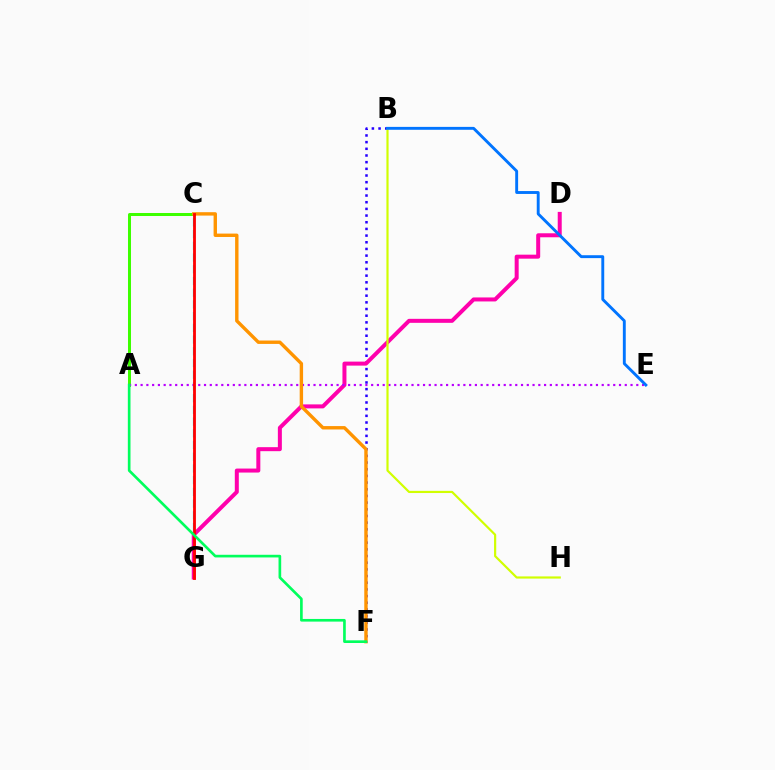{('C', 'G'): [{'color': '#00fff6', 'line_style': 'dashed', 'thickness': 1.59}, {'color': '#ff0000', 'line_style': 'solid', 'thickness': 2.03}], ('B', 'F'): [{'color': '#2500ff', 'line_style': 'dotted', 'thickness': 1.81}], ('D', 'G'): [{'color': '#ff00ac', 'line_style': 'solid', 'thickness': 2.88}], ('A', 'C'): [{'color': '#3dff00', 'line_style': 'solid', 'thickness': 2.17}], ('A', 'E'): [{'color': '#b900ff', 'line_style': 'dotted', 'thickness': 1.57}], ('C', 'F'): [{'color': '#ff9400', 'line_style': 'solid', 'thickness': 2.44}], ('B', 'H'): [{'color': '#d1ff00', 'line_style': 'solid', 'thickness': 1.57}], ('B', 'E'): [{'color': '#0074ff', 'line_style': 'solid', 'thickness': 2.08}], ('A', 'F'): [{'color': '#00ff5c', 'line_style': 'solid', 'thickness': 1.91}]}